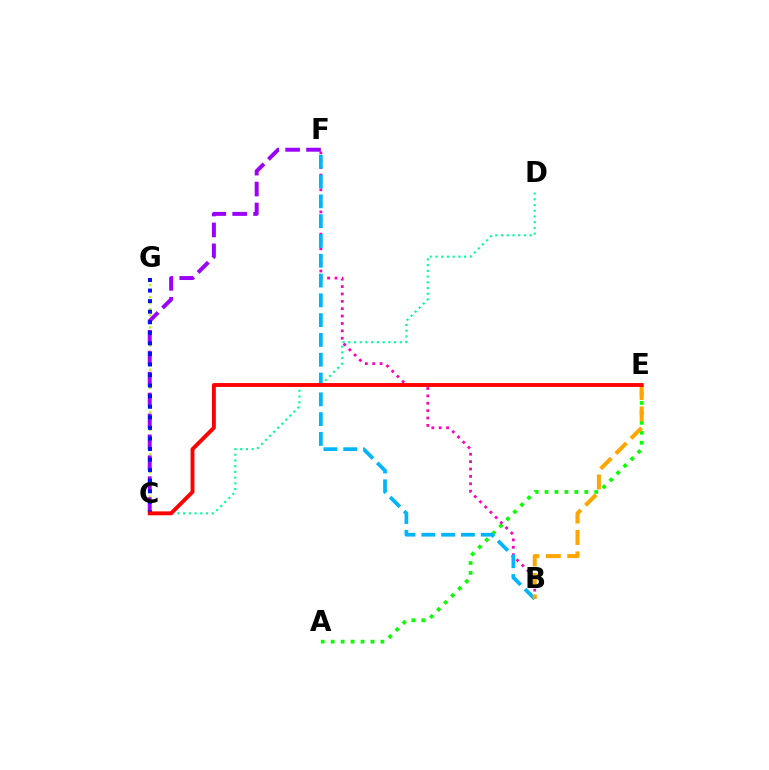{('C', 'D'): [{'color': '#00ff9d', 'line_style': 'dotted', 'thickness': 1.55}], ('C', 'G'): [{'color': '#b3ff00', 'line_style': 'dotted', 'thickness': 1.64}, {'color': '#0010ff', 'line_style': 'dotted', 'thickness': 2.87}], ('A', 'E'): [{'color': '#08ff00', 'line_style': 'dotted', 'thickness': 2.7}], ('B', 'F'): [{'color': '#ff00bd', 'line_style': 'dotted', 'thickness': 2.01}, {'color': '#00b5ff', 'line_style': 'dashed', 'thickness': 2.69}], ('C', 'F'): [{'color': '#9b00ff', 'line_style': 'dashed', 'thickness': 2.84}], ('B', 'E'): [{'color': '#ffa500', 'line_style': 'dashed', 'thickness': 2.91}], ('C', 'E'): [{'color': '#ff0000', 'line_style': 'solid', 'thickness': 2.79}]}